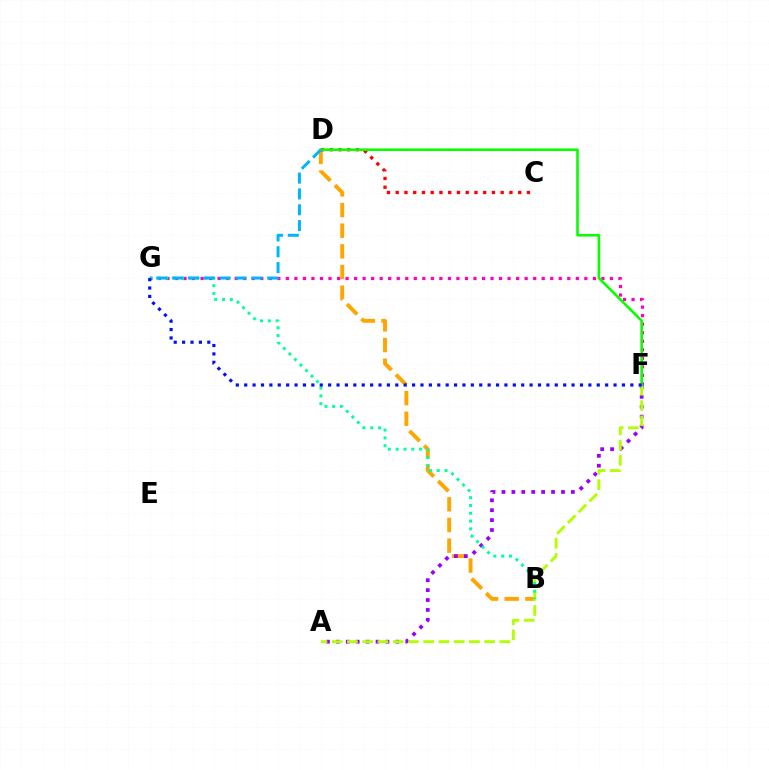{('B', 'D'): [{'color': '#ffa500', 'line_style': 'dashed', 'thickness': 2.81}], ('F', 'G'): [{'color': '#ff00bd', 'line_style': 'dotted', 'thickness': 2.32}, {'color': '#0010ff', 'line_style': 'dotted', 'thickness': 2.28}], ('A', 'F'): [{'color': '#9b00ff', 'line_style': 'dotted', 'thickness': 2.7}, {'color': '#b3ff00', 'line_style': 'dashed', 'thickness': 2.07}], ('B', 'G'): [{'color': '#00ff9d', 'line_style': 'dotted', 'thickness': 2.12}], ('C', 'D'): [{'color': '#ff0000', 'line_style': 'dotted', 'thickness': 2.38}], ('D', 'F'): [{'color': '#08ff00', 'line_style': 'solid', 'thickness': 1.88}], ('D', 'G'): [{'color': '#00b5ff', 'line_style': 'dashed', 'thickness': 2.15}]}